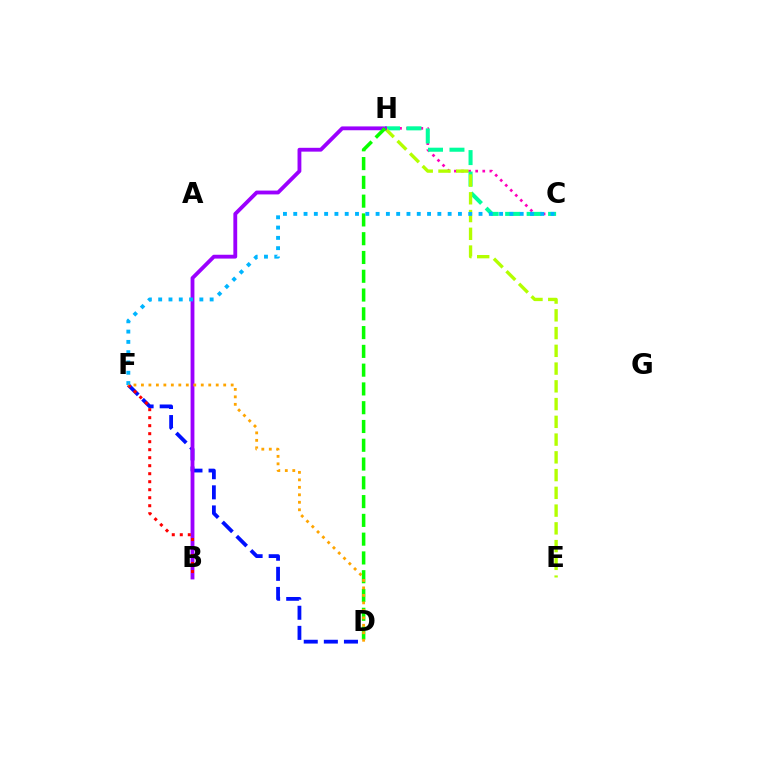{('C', 'H'): [{'color': '#ff00bd', 'line_style': 'dotted', 'thickness': 1.93}, {'color': '#00ff9d', 'line_style': 'dashed', 'thickness': 2.92}], ('E', 'H'): [{'color': '#b3ff00', 'line_style': 'dashed', 'thickness': 2.41}], ('D', 'F'): [{'color': '#0010ff', 'line_style': 'dashed', 'thickness': 2.73}, {'color': '#ffa500', 'line_style': 'dotted', 'thickness': 2.03}], ('B', 'H'): [{'color': '#9b00ff', 'line_style': 'solid', 'thickness': 2.76}], ('B', 'F'): [{'color': '#ff0000', 'line_style': 'dotted', 'thickness': 2.17}], ('D', 'H'): [{'color': '#08ff00', 'line_style': 'dashed', 'thickness': 2.55}], ('C', 'F'): [{'color': '#00b5ff', 'line_style': 'dotted', 'thickness': 2.8}]}